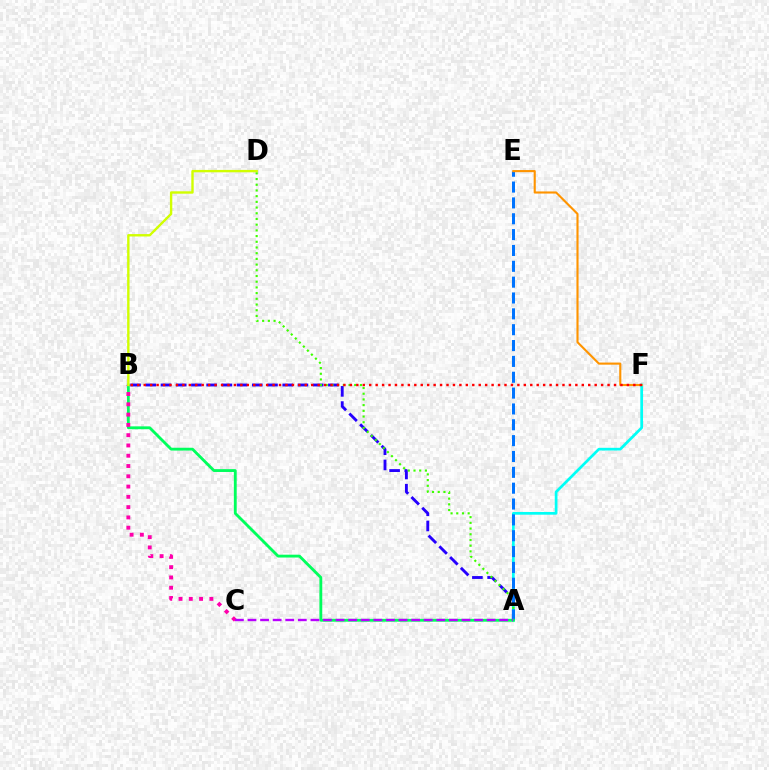{('A', 'B'): [{'color': '#2500ff', 'line_style': 'dashed', 'thickness': 2.07}, {'color': '#00ff5c', 'line_style': 'solid', 'thickness': 2.05}], ('A', 'F'): [{'color': '#00fff6', 'line_style': 'solid', 'thickness': 1.95}], ('A', 'D'): [{'color': '#3dff00', 'line_style': 'dotted', 'thickness': 1.55}], ('A', 'E'): [{'color': '#0074ff', 'line_style': 'dashed', 'thickness': 2.15}], ('B', 'C'): [{'color': '#ff00ac', 'line_style': 'dotted', 'thickness': 2.79}], ('E', 'F'): [{'color': '#ff9400', 'line_style': 'solid', 'thickness': 1.53}], ('B', 'D'): [{'color': '#d1ff00', 'line_style': 'solid', 'thickness': 1.72}], ('A', 'C'): [{'color': '#b900ff', 'line_style': 'dashed', 'thickness': 1.71}], ('B', 'F'): [{'color': '#ff0000', 'line_style': 'dotted', 'thickness': 1.75}]}